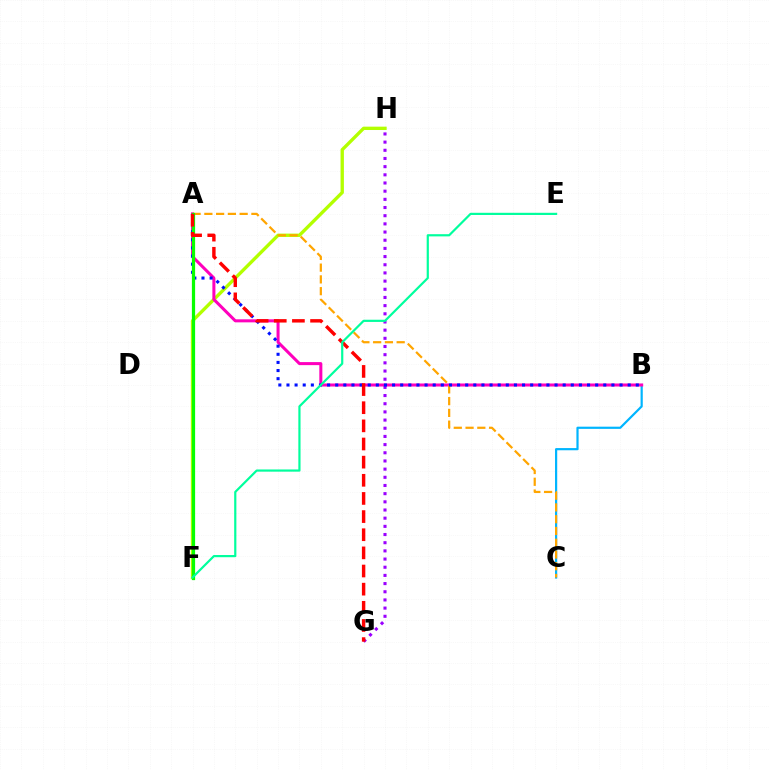{('F', 'H'): [{'color': '#b3ff00', 'line_style': 'solid', 'thickness': 2.41}], ('B', 'C'): [{'color': '#00b5ff', 'line_style': 'solid', 'thickness': 1.58}], ('A', 'B'): [{'color': '#ff00bd', 'line_style': 'solid', 'thickness': 2.18}, {'color': '#0010ff', 'line_style': 'dotted', 'thickness': 2.21}], ('G', 'H'): [{'color': '#9b00ff', 'line_style': 'dotted', 'thickness': 2.22}], ('A', 'C'): [{'color': '#ffa500', 'line_style': 'dashed', 'thickness': 1.6}], ('A', 'F'): [{'color': '#08ff00', 'line_style': 'solid', 'thickness': 2.32}], ('A', 'G'): [{'color': '#ff0000', 'line_style': 'dashed', 'thickness': 2.47}], ('E', 'F'): [{'color': '#00ff9d', 'line_style': 'solid', 'thickness': 1.58}]}